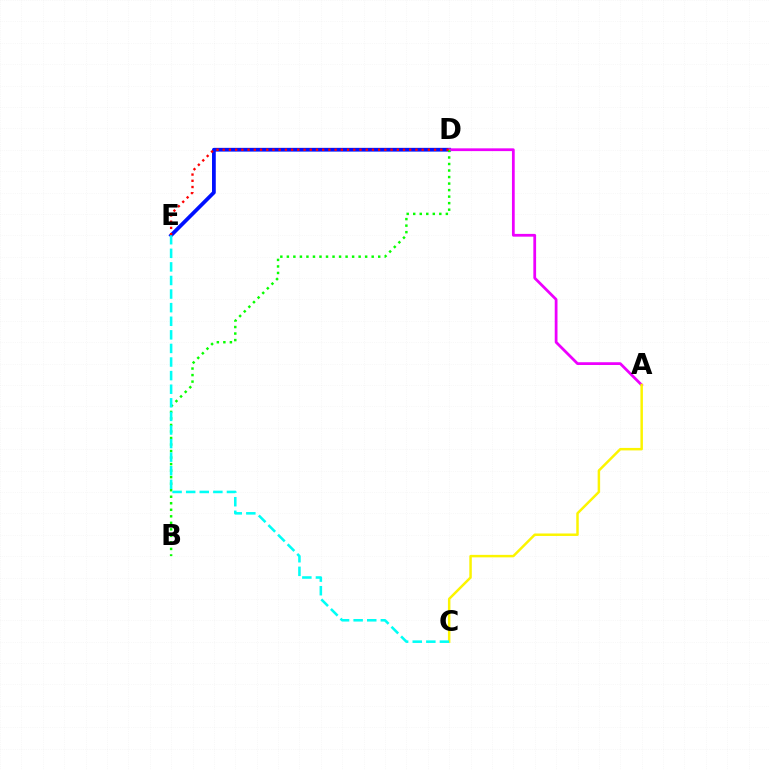{('D', 'E'): [{'color': '#0010ff', 'line_style': 'solid', 'thickness': 2.7}, {'color': '#ff0000', 'line_style': 'dotted', 'thickness': 1.69}], ('A', 'D'): [{'color': '#ee00ff', 'line_style': 'solid', 'thickness': 1.99}], ('B', 'D'): [{'color': '#08ff00', 'line_style': 'dotted', 'thickness': 1.77}], ('A', 'C'): [{'color': '#fcf500', 'line_style': 'solid', 'thickness': 1.79}], ('C', 'E'): [{'color': '#00fff6', 'line_style': 'dashed', 'thickness': 1.85}]}